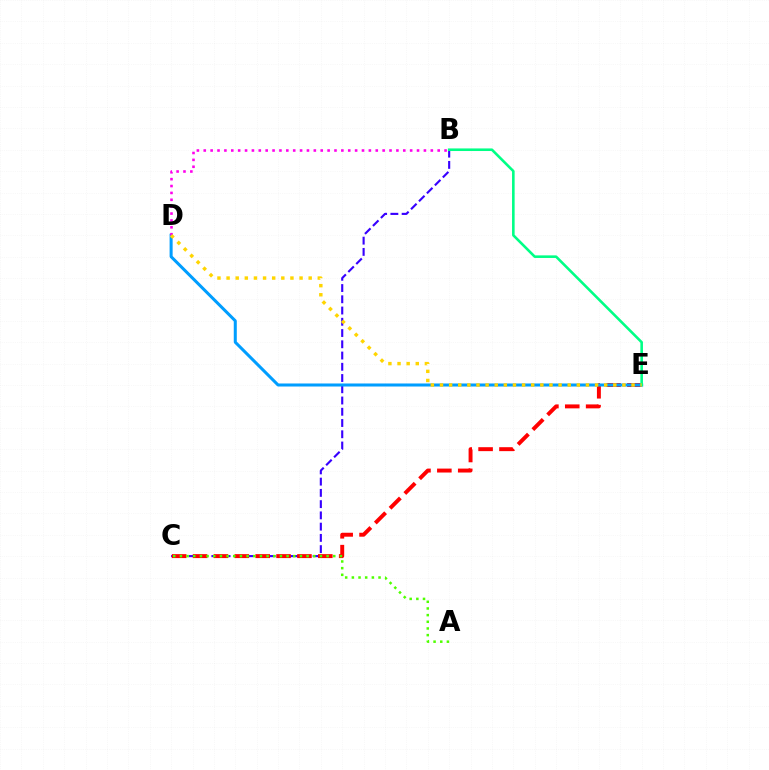{('B', 'C'): [{'color': '#3700ff', 'line_style': 'dashed', 'thickness': 1.53}], ('C', 'E'): [{'color': '#ff0000', 'line_style': 'dashed', 'thickness': 2.84}], ('D', 'E'): [{'color': '#009eff', 'line_style': 'solid', 'thickness': 2.18}, {'color': '#ffd500', 'line_style': 'dotted', 'thickness': 2.48}], ('B', 'D'): [{'color': '#ff00ed', 'line_style': 'dotted', 'thickness': 1.87}], ('A', 'C'): [{'color': '#4fff00', 'line_style': 'dotted', 'thickness': 1.81}], ('B', 'E'): [{'color': '#00ff86', 'line_style': 'solid', 'thickness': 1.87}]}